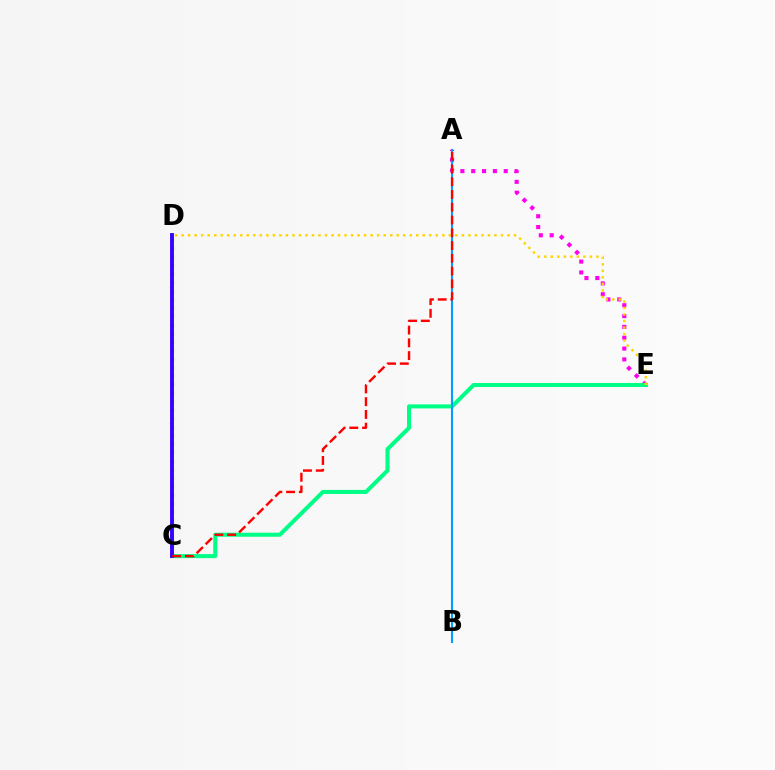{('A', 'E'): [{'color': '#ff00ed', 'line_style': 'dotted', 'thickness': 2.94}], ('C', 'E'): [{'color': '#00ff86', 'line_style': 'solid', 'thickness': 2.91}], ('D', 'E'): [{'color': '#ffd500', 'line_style': 'dotted', 'thickness': 1.77}], ('C', 'D'): [{'color': '#4fff00', 'line_style': 'dotted', 'thickness': 2.31}, {'color': '#3700ff', 'line_style': 'solid', 'thickness': 2.79}], ('A', 'B'): [{'color': '#009eff', 'line_style': 'solid', 'thickness': 1.5}], ('A', 'C'): [{'color': '#ff0000', 'line_style': 'dashed', 'thickness': 1.73}]}